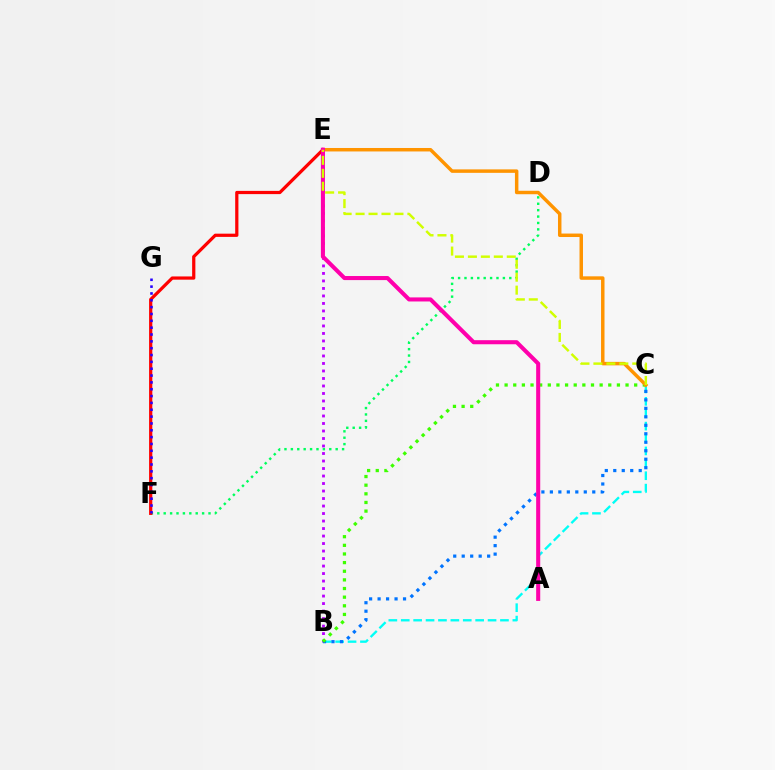{('D', 'F'): [{'color': '#00ff5c', 'line_style': 'dotted', 'thickness': 1.74}], ('B', 'E'): [{'color': '#b900ff', 'line_style': 'dotted', 'thickness': 2.04}], ('E', 'F'): [{'color': '#ff0000', 'line_style': 'solid', 'thickness': 2.32}], ('B', 'C'): [{'color': '#00fff6', 'line_style': 'dashed', 'thickness': 1.68}, {'color': '#0074ff', 'line_style': 'dotted', 'thickness': 2.3}, {'color': '#3dff00', 'line_style': 'dotted', 'thickness': 2.35}], ('C', 'E'): [{'color': '#ff9400', 'line_style': 'solid', 'thickness': 2.49}, {'color': '#d1ff00', 'line_style': 'dashed', 'thickness': 1.76}], ('F', 'G'): [{'color': '#2500ff', 'line_style': 'dotted', 'thickness': 1.86}], ('A', 'E'): [{'color': '#ff00ac', 'line_style': 'solid', 'thickness': 2.93}]}